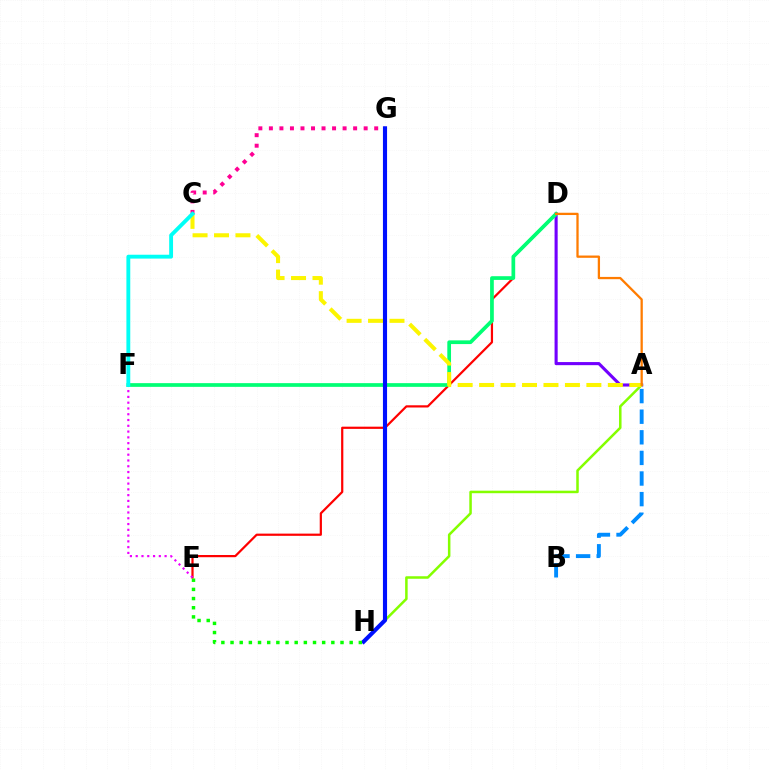{('A', 'D'): [{'color': '#7200ff', 'line_style': 'solid', 'thickness': 2.23}, {'color': '#ff7c00', 'line_style': 'solid', 'thickness': 1.64}], ('D', 'E'): [{'color': '#ff0000', 'line_style': 'solid', 'thickness': 1.59}], ('C', 'G'): [{'color': '#ff0094', 'line_style': 'dotted', 'thickness': 2.86}], ('A', 'H'): [{'color': '#84ff00', 'line_style': 'solid', 'thickness': 1.81}], ('E', 'F'): [{'color': '#ee00ff', 'line_style': 'dotted', 'thickness': 1.57}], ('D', 'F'): [{'color': '#00ff74', 'line_style': 'solid', 'thickness': 2.67}], ('A', 'C'): [{'color': '#fcf500', 'line_style': 'dashed', 'thickness': 2.91}], ('A', 'B'): [{'color': '#008cff', 'line_style': 'dashed', 'thickness': 2.8}], ('C', 'F'): [{'color': '#00fff6', 'line_style': 'solid', 'thickness': 2.78}], ('G', 'H'): [{'color': '#0010ff', 'line_style': 'solid', 'thickness': 2.97}], ('E', 'H'): [{'color': '#08ff00', 'line_style': 'dotted', 'thickness': 2.49}]}